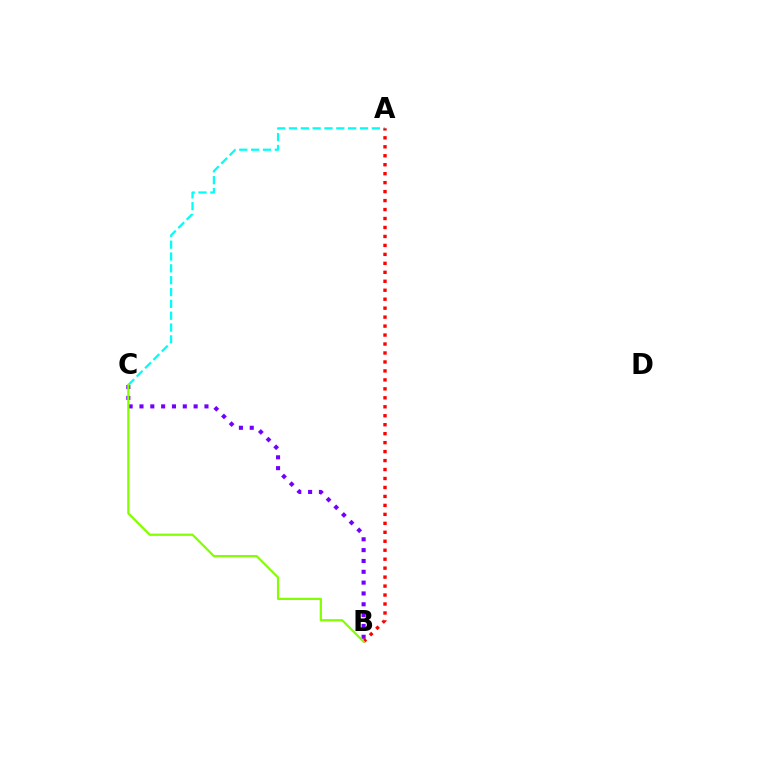{('B', 'C'): [{'color': '#7200ff', 'line_style': 'dotted', 'thickness': 2.94}, {'color': '#84ff00', 'line_style': 'solid', 'thickness': 1.61}], ('A', 'C'): [{'color': '#00fff6', 'line_style': 'dashed', 'thickness': 1.61}], ('A', 'B'): [{'color': '#ff0000', 'line_style': 'dotted', 'thickness': 2.44}]}